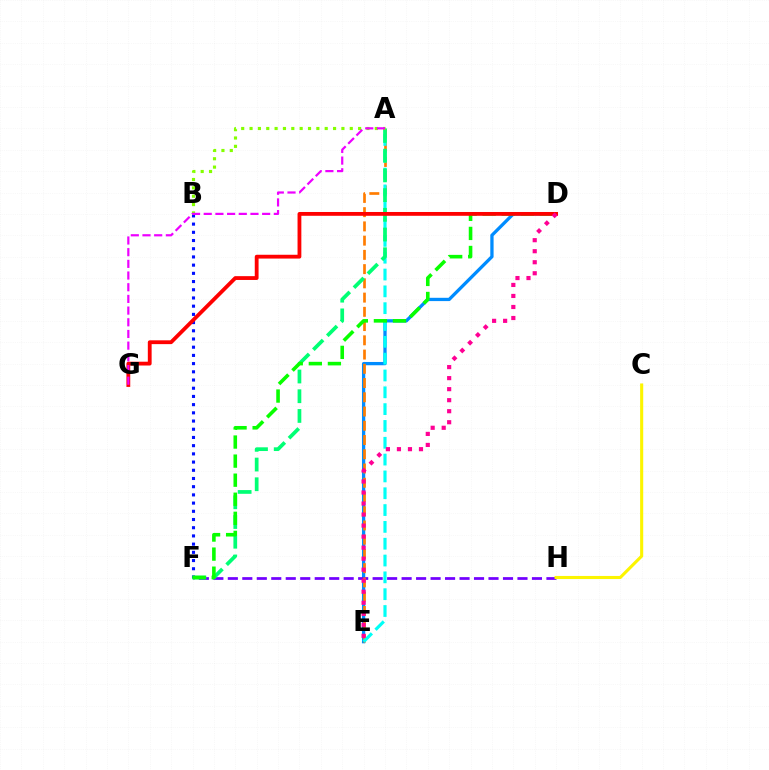{('D', 'E'): [{'color': '#008cff', 'line_style': 'solid', 'thickness': 2.37}, {'color': '#ff0094', 'line_style': 'dotted', 'thickness': 3.0}], ('F', 'H'): [{'color': '#7200ff', 'line_style': 'dashed', 'thickness': 1.97}], ('A', 'E'): [{'color': '#ff7c00', 'line_style': 'dashed', 'thickness': 1.93}, {'color': '#00fff6', 'line_style': 'dashed', 'thickness': 2.29}], ('B', 'F'): [{'color': '#0010ff', 'line_style': 'dotted', 'thickness': 2.23}], ('A', 'F'): [{'color': '#00ff74', 'line_style': 'dashed', 'thickness': 2.68}], ('D', 'F'): [{'color': '#08ff00', 'line_style': 'dashed', 'thickness': 2.59}], ('D', 'G'): [{'color': '#ff0000', 'line_style': 'solid', 'thickness': 2.74}], ('C', 'H'): [{'color': '#fcf500', 'line_style': 'solid', 'thickness': 2.22}], ('A', 'B'): [{'color': '#84ff00', 'line_style': 'dotted', 'thickness': 2.27}], ('A', 'G'): [{'color': '#ee00ff', 'line_style': 'dashed', 'thickness': 1.59}]}